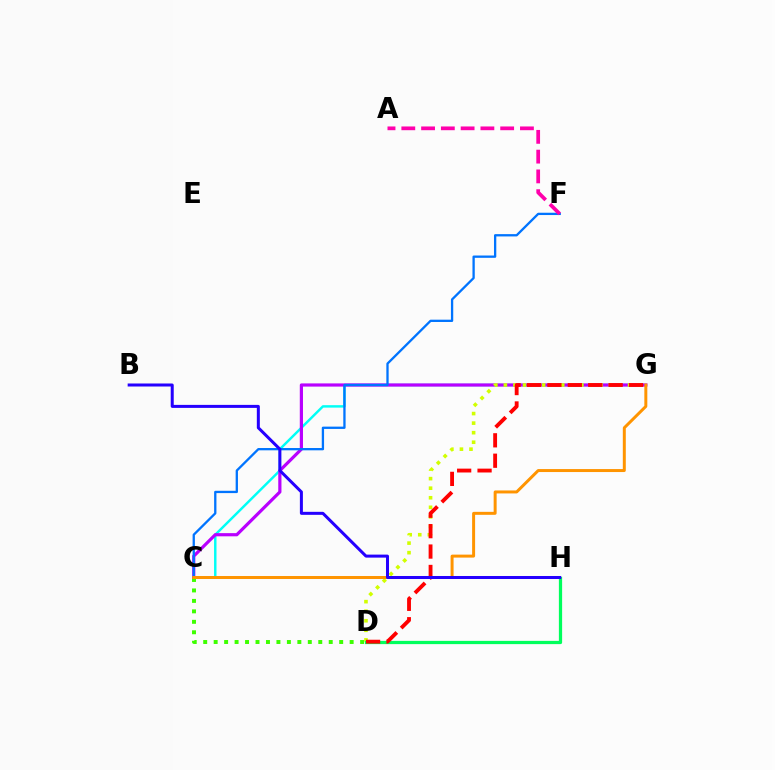{('C', 'G'): [{'color': '#00fff6', 'line_style': 'solid', 'thickness': 1.76}, {'color': '#b900ff', 'line_style': 'solid', 'thickness': 2.3}, {'color': '#ff9400', 'line_style': 'solid', 'thickness': 2.14}], ('D', 'G'): [{'color': '#d1ff00', 'line_style': 'dotted', 'thickness': 2.6}, {'color': '#ff0000', 'line_style': 'dashed', 'thickness': 2.77}], ('D', 'H'): [{'color': '#00ff5c', 'line_style': 'solid', 'thickness': 2.34}], ('C', 'F'): [{'color': '#0074ff', 'line_style': 'solid', 'thickness': 1.66}], ('C', 'D'): [{'color': '#3dff00', 'line_style': 'dotted', 'thickness': 2.84}], ('A', 'F'): [{'color': '#ff00ac', 'line_style': 'dashed', 'thickness': 2.69}], ('B', 'H'): [{'color': '#2500ff', 'line_style': 'solid', 'thickness': 2.17}]}